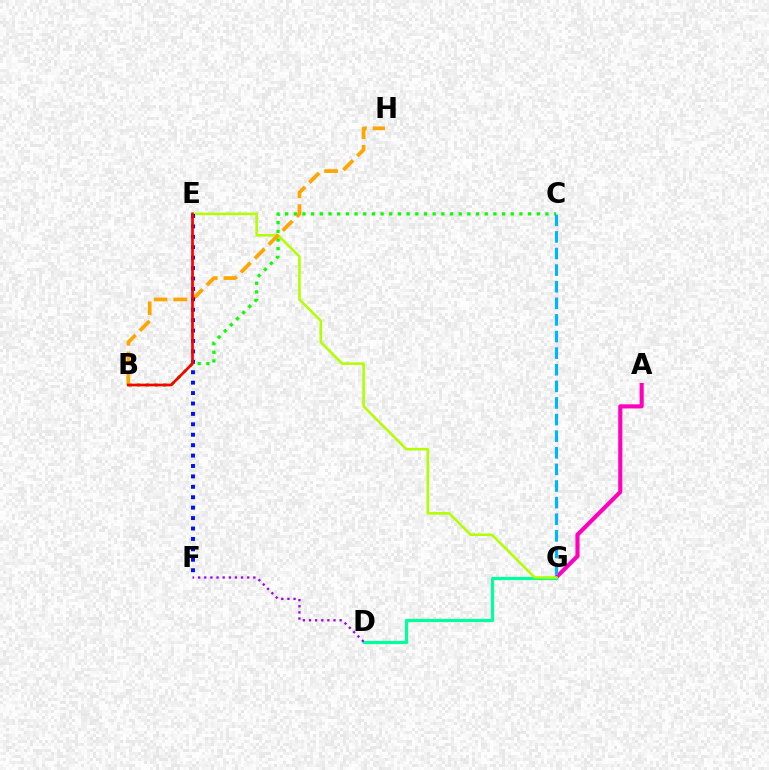{('A', 'G'): [{'color': '#ff00bd', 'line_style': 'solid', 'thickness': 2.96}], ('D', 'G'): [{'color': '#00ff9d', 'line_style': 'solid', 'thickness': 2.31}], ('B', 'C'): [{'color': '#08ff00', 'line_style': 'dotted', 'thickness': 2.36}], ('E', 'G'): [{'color': '#b3ff00', 'line_style': 'solid', 'thickness': 1.85}], ('B', 'H'): [{'color': '#ffa500', 'line_style': 'dashed', 'thickness': 2.67}], ('E', 'F'): [{'color': '#0010ff', 'line_style': 'dotted', 'thickness': 2.83}], ('D', 'F'): [{'color': '#9b00ff', 'line_style': 'dotted', 'thickness': 1.67}], ('C', 'G'): [{'color': '#00b5ff', 'line_style': 'dashed', 'thickness': 2.26}], ('B', 'E'): [{'color': '#ff0000', 'line_style': 'solid', 'thickness': 1.95}]}